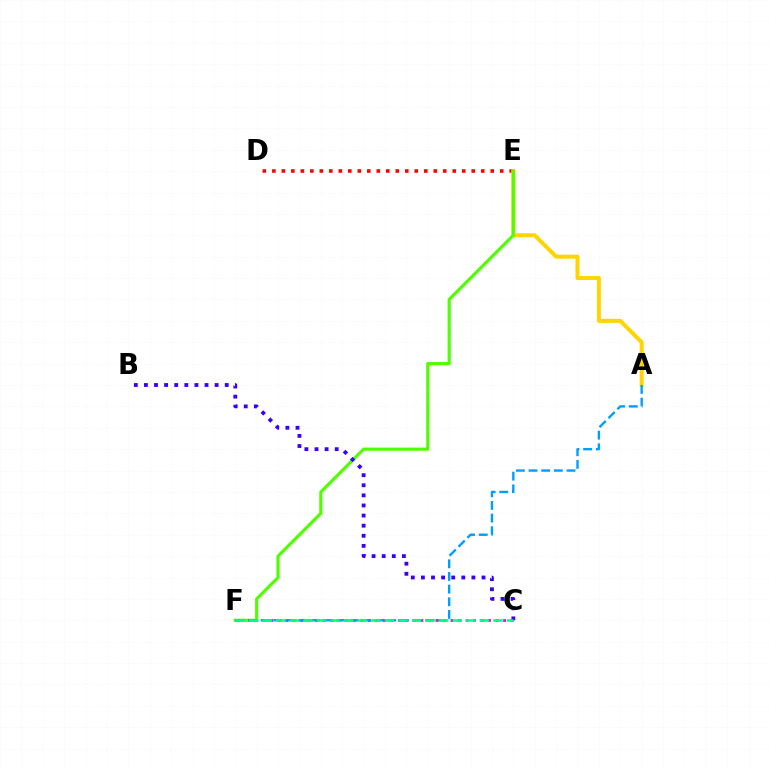{('D', 'E'): [{'color': '#ff0000', 'line_style': 'dotted', 'thickness': 2.58}], ('A', 'E'): [{'color': '#ffd500', 'line_style': 'solid', 'thickness': 2.88}], ('C', 'F'): [{'color': '#ff00ed', 'line_style': 'dotted', 'thickness': 2.04}, {'color': '#00ff86', 'line_style': 'dashed', 'thickness': 1.84}], ('E', 'F'): [{'color': '#4fff00', 'line_style': 'solid', 'thickness': 2.27}], ('A', 'F'): [{'color': '#009eff', 'line_style': 'dashed', 'thickness': 1.72}], ('B', 'C'): [{'color': '#3700ff', 'line_style': 'dotted', 'thickness': 2.74}]}